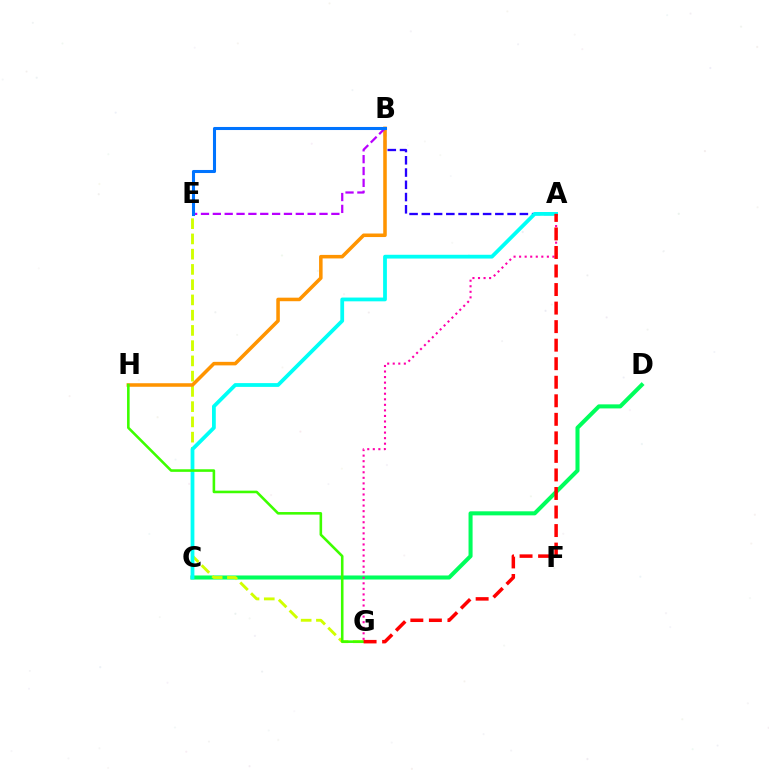{('A', 'B'): [{'color': '#2500ff', 'line_style': 'dashed', 'thickness': 1.66}], ('C', 'D'): [{'color': '#00ff5c', 'line_style': 'solid', 'thickness': 2.92}], ('E', 'G'): [{'color': '#d1ff00', 'line_style': 'dashed', 'thickness': 2.07}], ('A', 'C'): [{'color': '#00fff6', 'line_style': 'solid', 'thickness': 2.72}], ('B', 'H'): [{'color': '#ff9400', 'line_style': 'solid', 'thickness': 2.55}], ('G', 'H'): [{'color': '#3dff00', 'line_style': 'solid', 'thickness': 1.86}], ('B', 'E'): [{'color': '#b900ff', 'line_style': 'dashed', 'thickness': 1.61}, {'color': '#0074ff', 'line_style': 'solid', 'thickness': 2.21}], ('A', 'G'): [{'color': '#ff00ac', 'line_style': 'dotted', 'thickness': 1.51}, {'color': '#ff0000', 'line_style': 'dashed', 'thickness': 2.52}]}